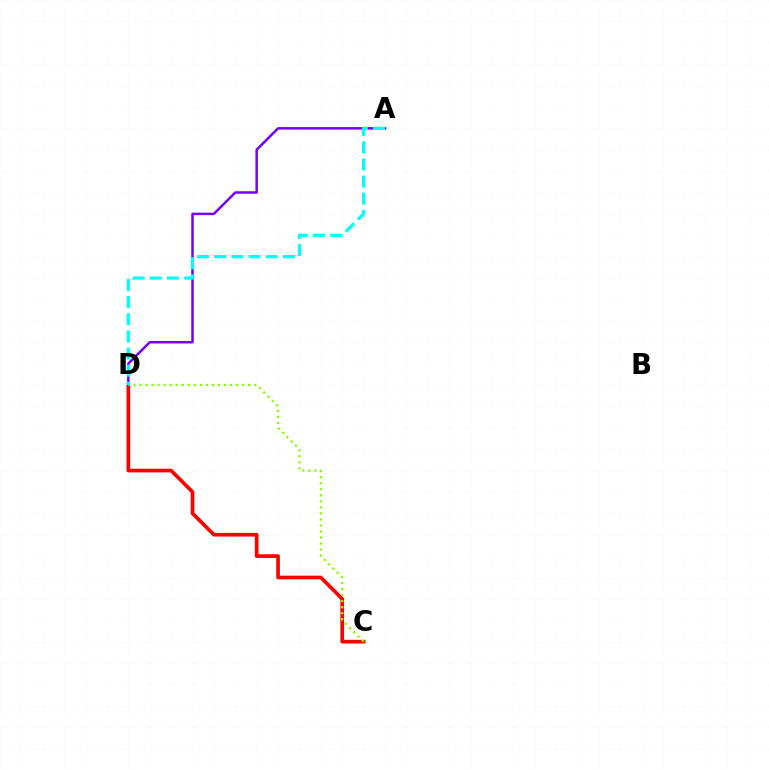{('C', 'D'): [{'color': '#ff0000', 'line_style': 'solid', 'thickness': 2.65}, {'color': '#84ff00', 'line_style': 'dotted', 'thickness': 1.64}], ('A', 'D'): [{'color': '#7200ff', 'line_style': 'solid', 'thickness': 1.8}, {'color': '#00fff6', 'line_style': 'dashed', 'thickness': 2.33}]}